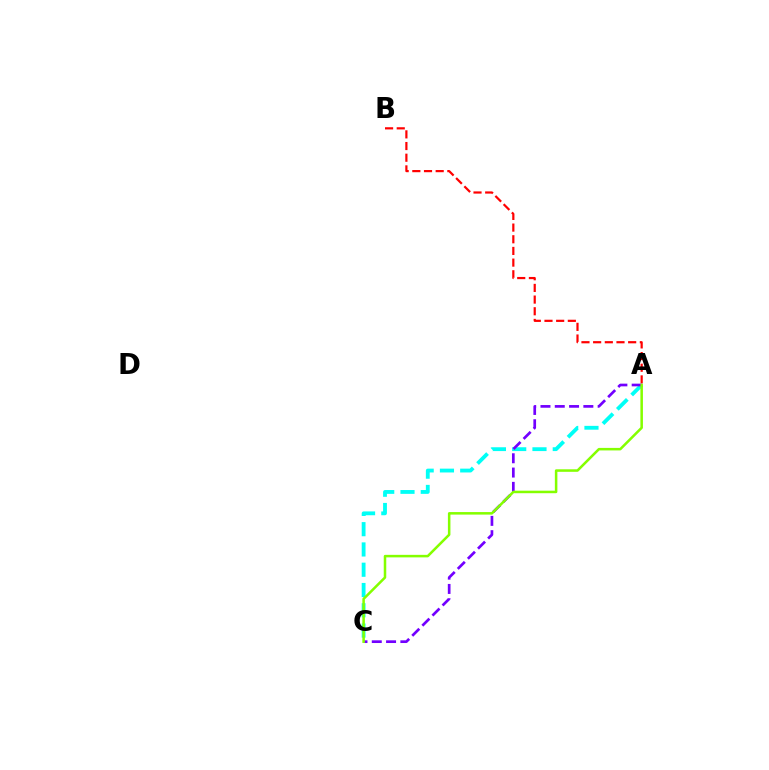{('A', 'C'): [{'color': '#00fff6', 'line_style': 'dashed', 'thickness': 2.75}, {'color': '#7200ff', 'line_style': 'dashed', 'thickness': 1.94}, {'color': '#84ff00', 'line_style': 'solid', 'thickness': 1.82}], ('A', 'B'): [{'color': '#ff0000', 'line_style': 'dashed', 'thickness': 1.59}]}